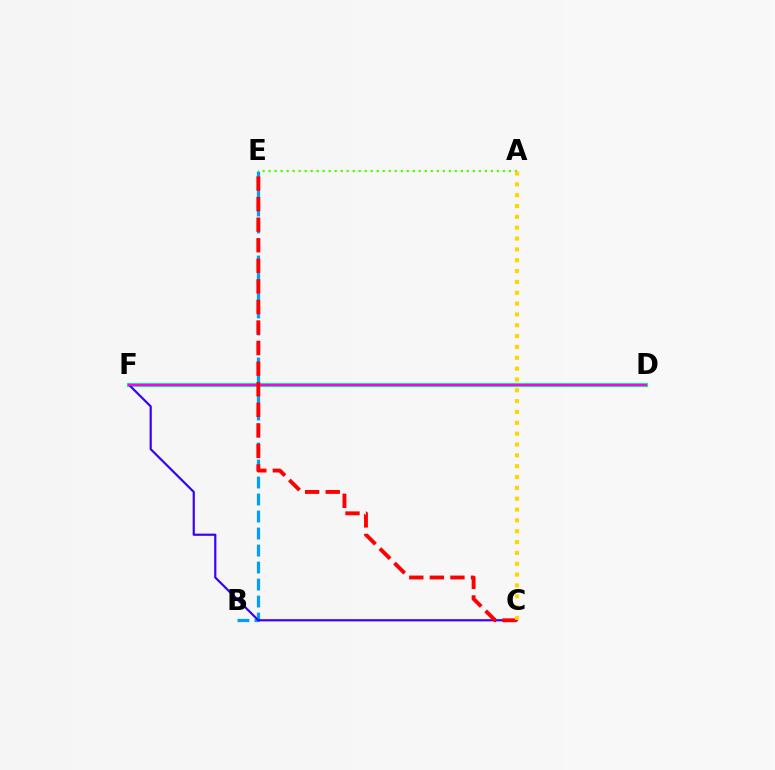{('B', 'E'): [{'color': '#009eff', 'line_style': 'dashed', 'thickness': 2.31}], ('D', 'F'): [{'color': '#00ff86', 'line_style': 'solid', 'thickness': 2.97}, {'color': '#ff00ed', 'line_style': 'solid', 'thickness': 1.63}], ('C', 'F'): [{'color': '#3700ff', 'line_style': 'solid', 'thickness': 1.58}], ('C', 'E'): [{'color': '#ff0000', 'line_style': 'dashed', 'thickness': 2.79}], ('A', 'E'): [{'color': '#4fff00', 'line_style': 'dotted', 'thickness': 1.63}], ('A', 'C'): [{'color': '#ffd500', 'line_style': 'dotted', 'thickness': 2.95}]}